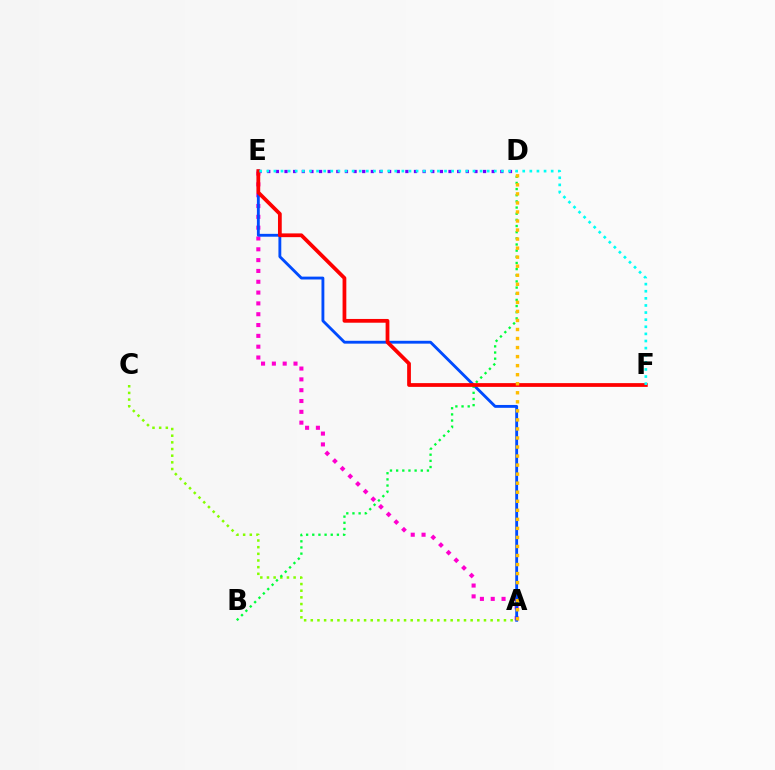{('D', 'E'): [{'color': '#7200ff', 'line_style': 'dotted', 'thickness': 2.35}], ('A', 'C'): [{'color': '#84ff00', 'line_style': 'dotted', 'thickness': 1.81}], ('A', 'E'): [{'color': '#ff00cf', 'line_style': 'dotted', 'thickness': 2.94}, {'color': '#004bff', 'line_style': 'solid', 'thickness': 2.05}], ('B', 'D'): [{'color': '#00ff39', 'line_style': 'dotted', 'thickness': 1.67}], ('E', 'F'): [{'color': '#ff0000', 'line_style': 'solid', 'thickness': 2.71}, {'color': '#00fff6', 'line_style': 'dotted', 'thickness': 1.93}], ('A', 'D'): [{'color': '#ffbd00', 'line_style': 'dotted', 'thickness': 2.46}]}